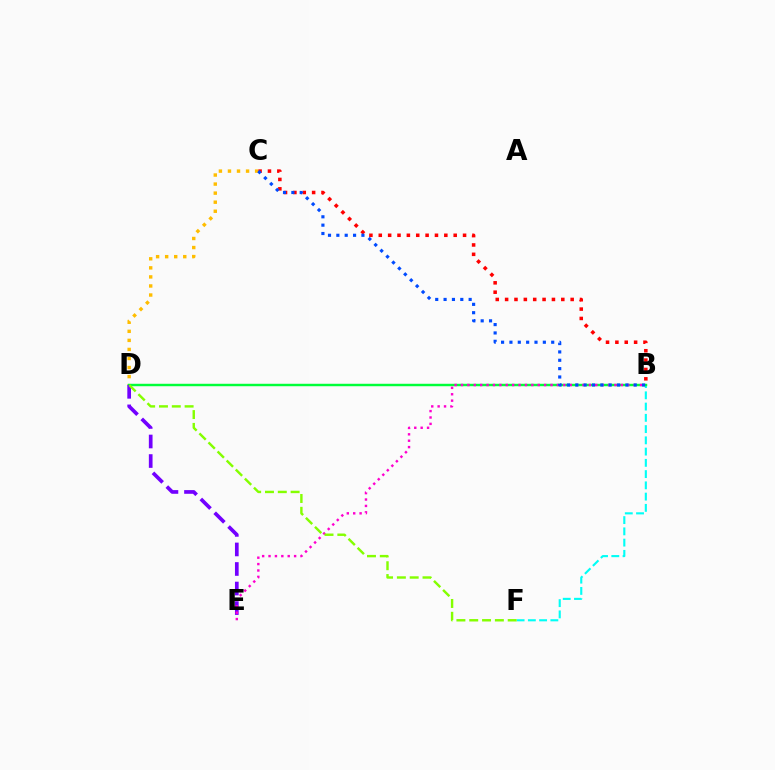{('C', 'D'): [{'color': '#ffbd00', 'line_style': 'dotted', 'thickness': 2.46}], ('B', 'F'): [{'color': '#00fff6', 'line_style': 'dashed', 'thickness': 1.53}], ('B', 'C'): [{'color': '#ff0000', 'line_style': 'dotted', 'thickness': 2.54}, {'color': '#004bff', 'line_style': 'dotted', 'thickness': 2.27}], ('B', 'D'): [{'color': '#00ff39', 'line_style': 'solid', 'thickness': 1.76}], ('D', 'E'): [{'color': '#7200ff', 'line_style': 'dashed', 'thickness': 2.65}], ('B', 'E'): [{'color': '#ff00cf', 'line_style': 'dotted', 'thickness': 1.74}], ('D', 'F'): [{'color': '#84ff00', 'line_style': 'dashed', 'thickness': 1.74}]}